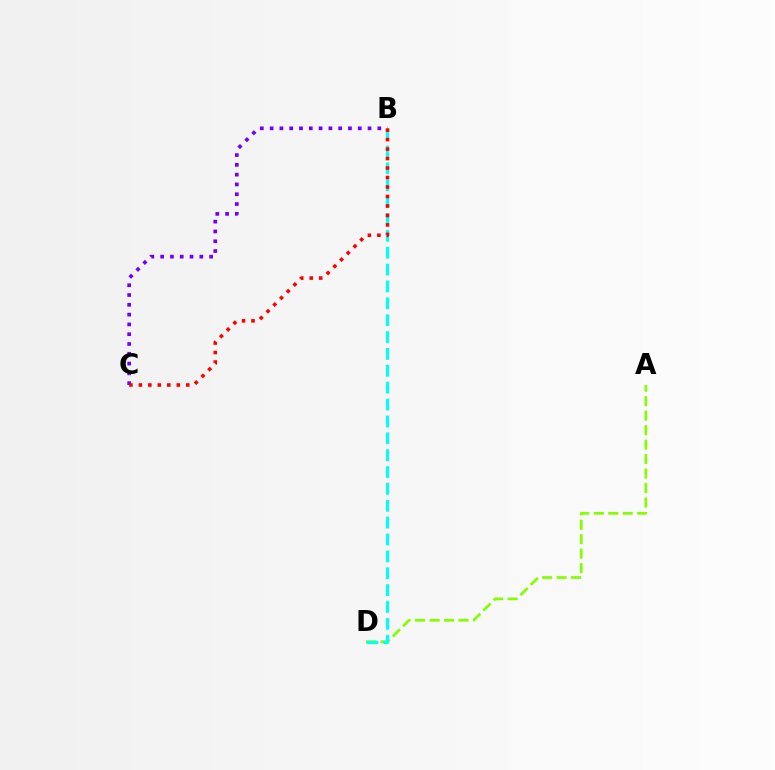{('B', 'C'): [{'color': '#7200ff', 'line_style': 'dotted', 'thickness': 2.66}, {'color': '#ff0000', 'line_style': 'dotted', 'thickness': 2.58}], ('A', 'D'): [{'color': '#84ff00', 'line_style': 'dashed', 'thickness': 1.97}], ('B', 'D'): [{'color': '#00fff6', 'line_style': 'dashed', 'thickness': 2.29}]}